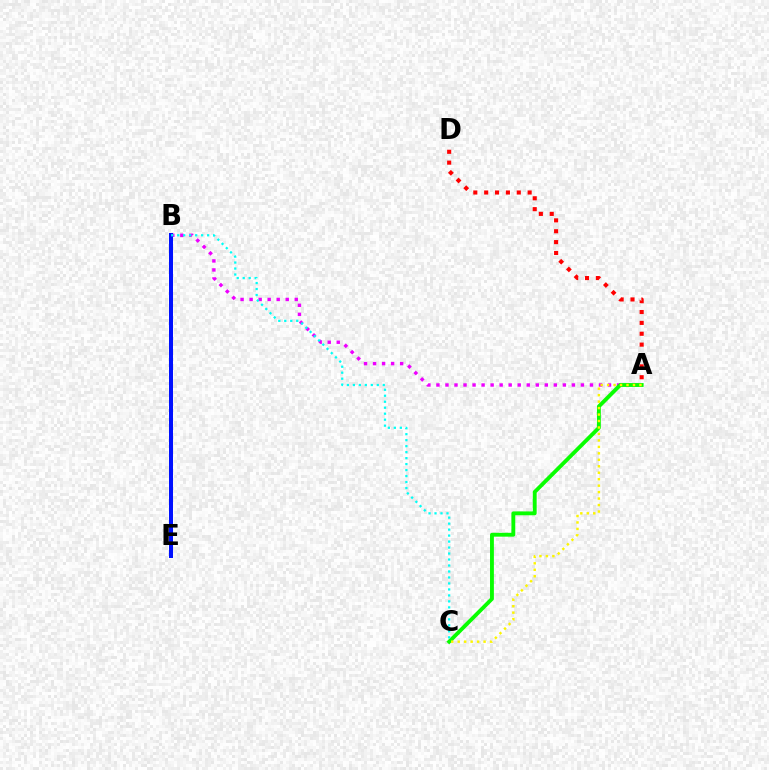{('A', 'B'): [{'color': '#ee00ff', 'line_style': 'dotted', 'thickness': 2.45}], ('A', 'C'): [{'color': '#08ff00', 'line_style': 'solid', 'thickness': 2.78}, {'color': '#fcf500', 'line_style': 'dotted', 'thickness': 1.76}], ('B', 'E'): [{'color': '#0010ff', 'line_style': 'solid', 'thickness': 2.87}], ('B', 'C'): [{'color': '#00fff6', 'line_style': 'dotted', 'thickness': 1.63}], ('A', 'D'): [{'color': '#ff0000', 'line_style': 'dotted', 'thickness': 2.95}]}